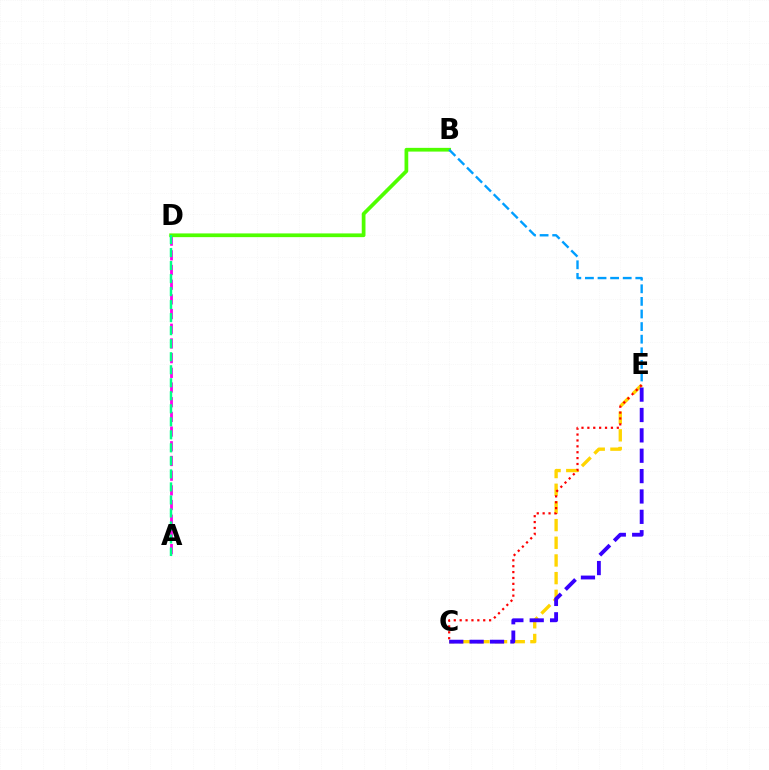{('A', 'D'): [{'color': '#ff00ed', 'line_style': 'dashed', 'thickness': 2.0}, {'color': '#00ff86', 'line_style': 'dashed', 'thickness': 1.77}], ('B', 'D'): [{'color': '#4fff00', 'line_style': 'solid', 'thickness': 2.68}], ('C', 'E'): [{'color': '#ffd500', 'line_style': 'dashed', 'thickness': 2.4}, {'color': '#ff0000', 'line_style': 'dotted', 'thickness': 1.6}, {'color': '#3700ff', 'line_style': 'dashed', 'thickness': 2.77}], ('B', 'E'): [{'color': '#009eff', 'line_style': 'dashed', 'thickness': 1.71}]}